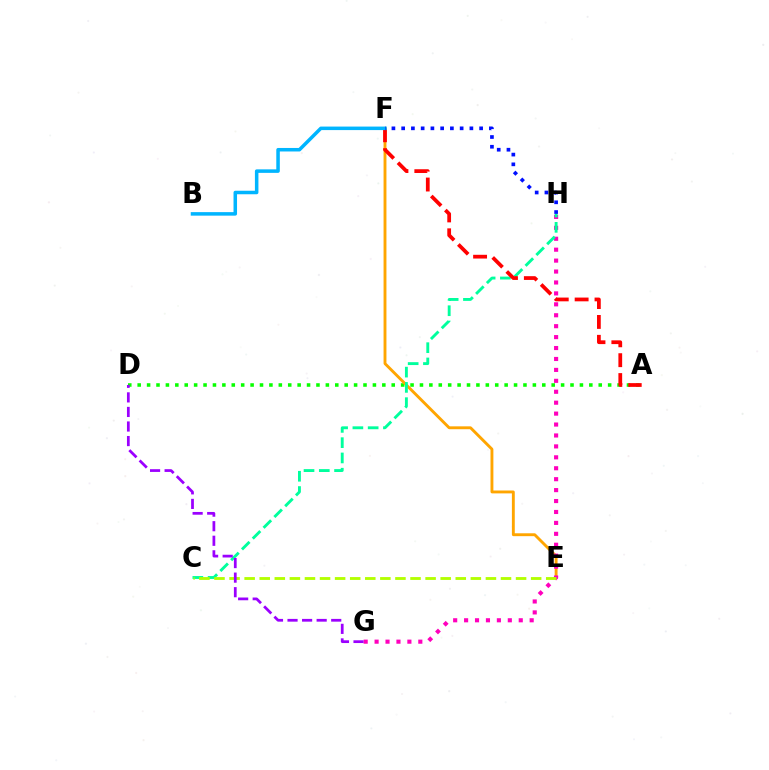{('A', 'D'): [{'color': '#08ff00', 'line_style': 'dotted', 'thickness': 2.56}], ('E', 'F'): [{'color': '#ffa500', 'line_style': 'solid', 'thickness': 2.08}], ('G', 'H'): [{'color': '#ff00bd', 'line_style': 'dotted', 'thickness': 2.97}], ('C', 'H'): [{'color': '#00ff9d', 'line_style': 'dashed', 'thickness': 2.07}], ('A', 'F'): [{'color': '#ff0000', 'line_style': 'dashed', 'thickness': 2.7}], ('B', 'F'): [{'color': '#00b5ff', 'line_style': 'solid', 'thickness': 2.53}], ('F', 'H'): [{'color': '#0010ff', 'line_style': 'dotted', 'thickness': 2.65}], ('C', 'E'): [{'color': '#b3ff00', 'line_style': 'dashed', 'thickness': 2.05}], ('D', 'G'): [{'color': '#9b00ff', 'line_style': 'dashed', 'thickness': 1.98}]}